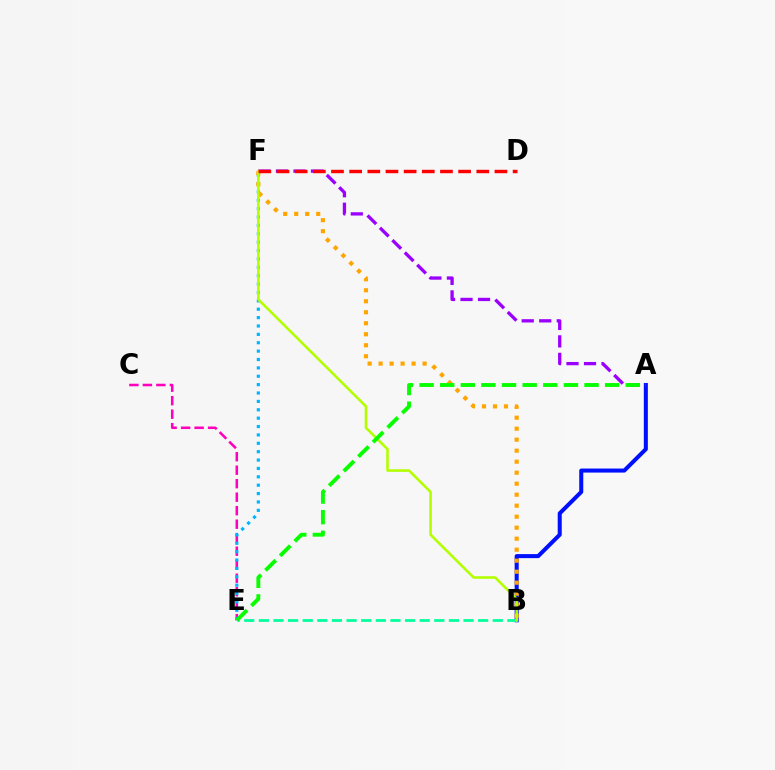{('A', 'B'): [{'color': '#0010ff', 'line_style': 'solid', 'thickness': 2.91}], ('A', 'F'): [{'color': '#9b00ff', 'line_style': 'dashed', 'thickness': 2.38}], ('C', 'E'): [{'color': '#ff00bd', 'line_style': 'dashed', 'thickness': 1.83}], ('E', 'F'): [{'color': '#00b5ff', 'line_style': 'dotted', 'thickness': 2.28}], ('B', 'E'): [{'color': '#00ff9d', 'line_style': 'dashed', 'thickness': 1.99}], ('B', 'F'): [{'color': '#ffa500', 'line_style': 'dotted', 'thickness': 2.99}, {'color': '#b3ff00', 'line_style': 'solid', 'thickness': 1.86}], ('A', 'E'): [{'color': '#08ff00', 'line_style': 'dashed', 'thickness': 2.8}], ('D', 'F'): [{'color': '#ff0000', 'line_style': 'dashed', 'thickness': 2.47}]}